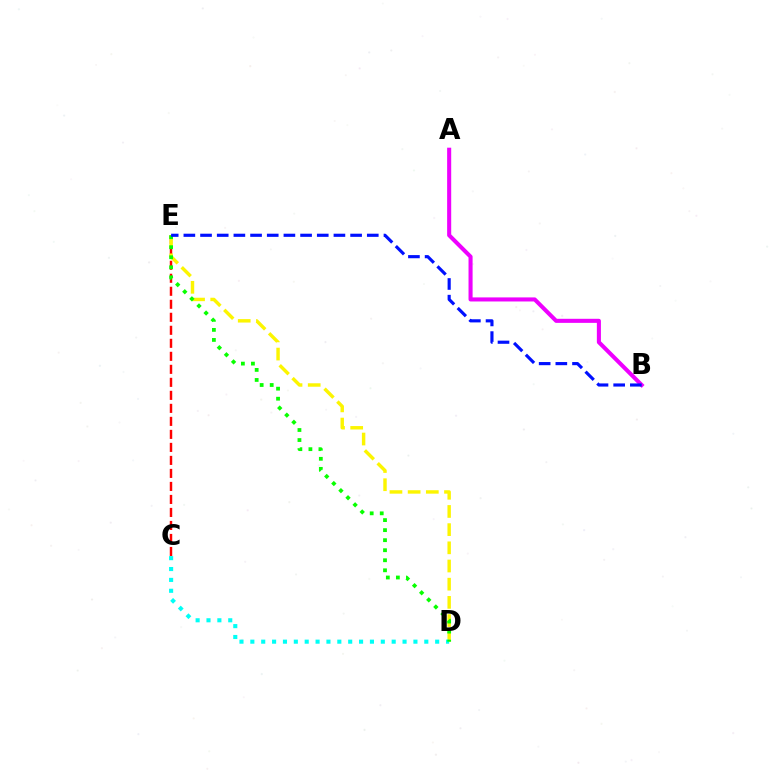{('A', 'B'): [{'color': '#ee00ff', 'line_style': 'solid', 'thickness': 2.93}], ('C', 'E'): [{'color': '#ff0000', 'line_style': 'dashed', 'thickness': 1.77}], ('D', 'E'): [{'color': '#fcf500', 'line_style': 'dashed', 'thickness': 2.47}, {'color': '#08ff00', 'line_style': 'dotted', 'thickness': 2.73}], ('C', 'D'): [{'color': '#00fff6', 'line_style': 'dotted', 'thickness': 2.95}], ('B', 'E'): [{'color': '#0010ff', 'line_style': 'dashed', 'thickness': 2.27}]}